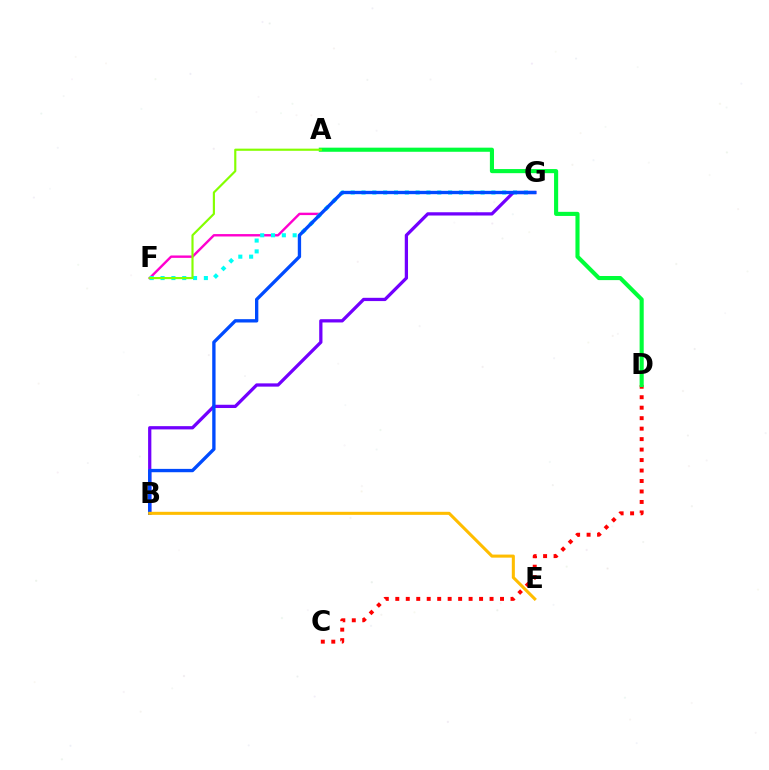{('F', 'G'): [{'color': '#ff00cf', 'line_style': 'solid', 'thickness': 1.73}, {'color': '#00fff6', 'line_style': 'dotted', 'thickness': 2.94}], ('C', 'D'): [{'color': '#ff0000', 'line_style': 'dotted', 'thickness': 2.85}], ('B', 'G'): [{'color': '#7200ff', 'line_style': 'solid', 'thickness': 2.35}, {'color': '#004bff', 'line_style': 'solid', 'thickness': 2.4}], ('A', 'D'): [{'color': '#00ff39', 'line_style': 'solid', 'thickness': 2.96}], ('A', 'F'): [{'color': '#84ff00', 'line_style': 'solid', 'thickness': 1.56}], ('B', 'E'): [{'color': '#ffbd00', 'line_style': 'solid', 'thickness': 2.2}]}